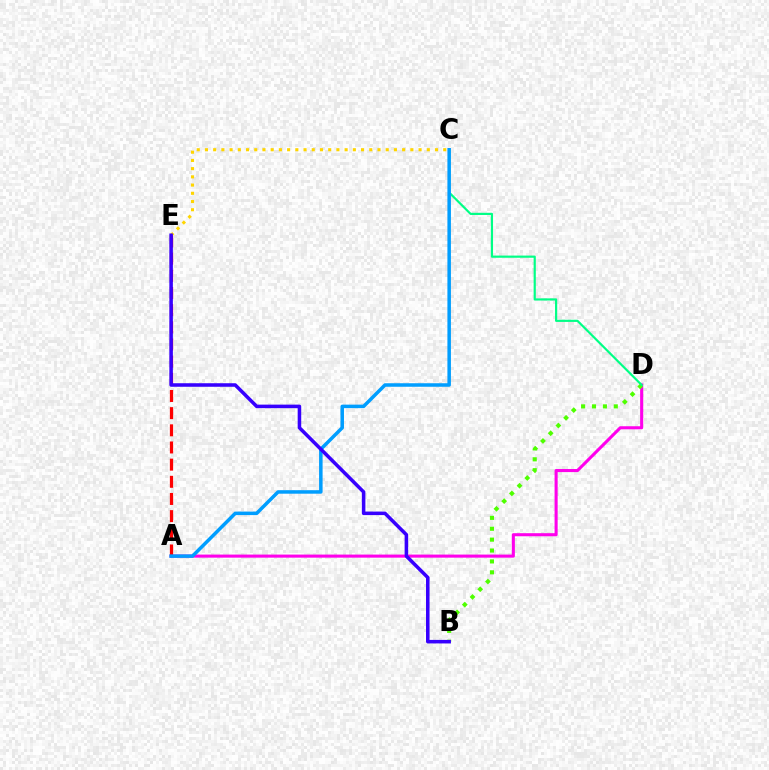{('C', 'E'): [{'color': '#ffd500', 'line_style': 'dotted', 'thickness': 2.23}], ('A', 'D'): [{'color': '#ff00ed', 'line_style': 'solid', 'thickness': 2.21}], ('B', 'D'): [{'color': '#4fff00', 'line_style': 'dotted', 'thickness': 2.96}], ('C', 'D'): [{'color': '#00ff86', 'line_style': 'solid', 'thickness': 1.57}], ('A', 'E'): [{'color': '#ff0000', 'line_style': 'dashed', 'thickness': 2.33}], ('A', 'C'): [{'color': '#009eff', 'line_style': 'solid', 'thickness': 2.53}], ('B', 'E'): [{'color': '#3700ff', 'line_style': 'solid', 'thickness': 2.55}]}